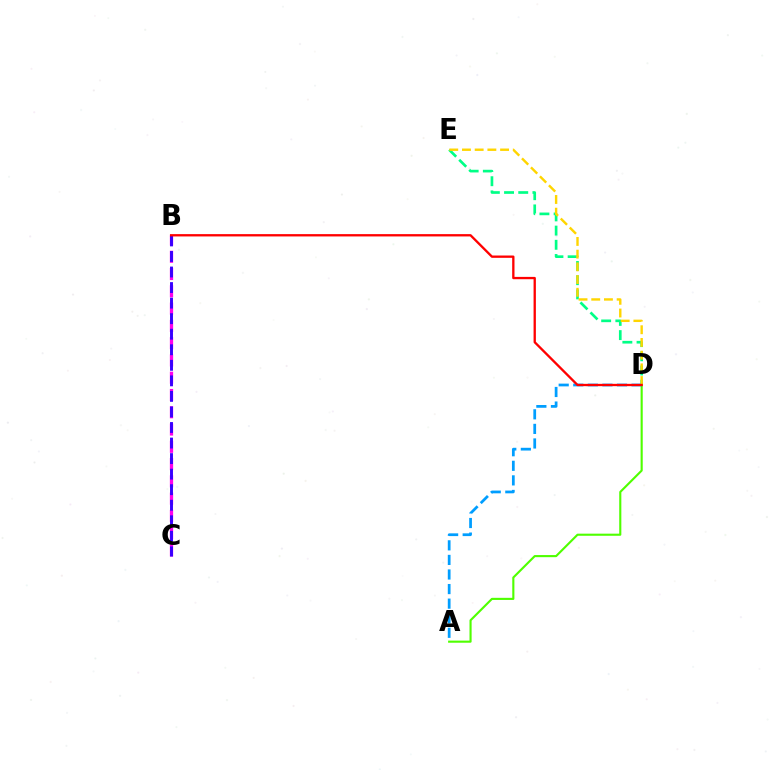{('D', 'E'): [{'color': '#00ff86', 'line_style': 'dashed', 'thickness': 1.93}, {'color': '#ffd500', 'line_style': 'dashed', 'thickness': 1.73}], ('A', 'D'): [{'color': '#4fff00', 'line_style': 'solid', 'thickness': 1.53}, {'color': '#009eff', 'line_style': 'dashed', 'thickness': 1.98}], ('B', 'C'): [{'color': '#ff00ed', 'line_style': 'dashed', 'thickness': 2.35}, {'color': '#3700ff', 'line_style': 'dashed', 'thickness': 2.11}], ('B', 'D'): [{'color': '#ff0000', 'line_style': 'solid', 'thickness': 1.67}]}